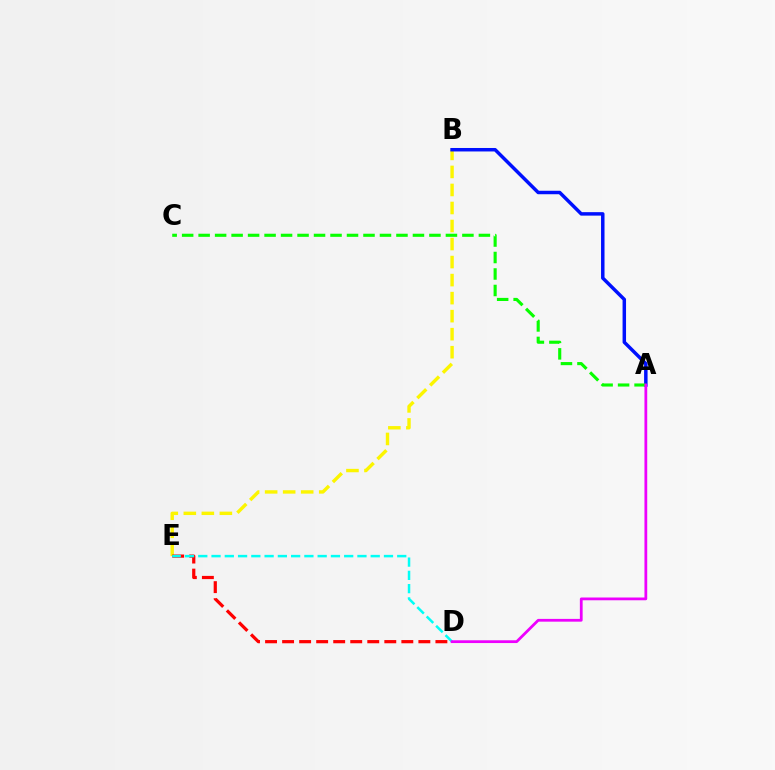{('B', 'E'): [{'color': '#fcf500', 'line_style': 'dashed', 'thickness': 2.45}], ('D', 'E'): [{'color': '#ff0000', 'line_style': 'dashed', 'thickness': 2.31}, {'color': '#00fff6', 'line_style': 'dashed', 'thickness': 1.8}], ('A', 'B'): [{'color': '#0010ff', 'line_style': 'solid', 'thickness': 2.5}], ('A', 'C'): [{'color': '#08ff00', 'line_style': 'dashed', 'thickness': 2.24}], ('A', 'D'): [{'color': '#ee00ff', 'line_style': 'solid', 'thickness': 1.99}]}